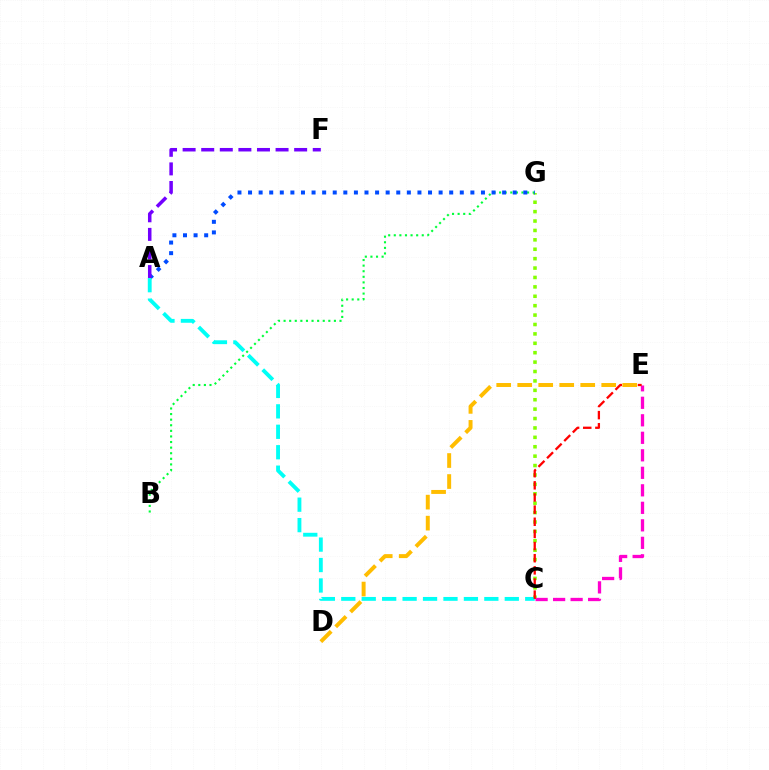{('C', 'G'): [{'color': '#84ff00', 'line_style': 'dotted', 'thickness': 2.56}], ('B', 'G'): [{'color': '#00ff39', 'line_style': 'dotted', 'thickness': 1.52}], ('A', 'G'): [{'color': '#004bff', 'line_style': 'dotted', 'thickness': 2.88}], ('A', 'F'): [{'color': '#7200ff', 'line_style': 'dashed', 'thickness': 2.53}], ('A', 'C'): [{'color': '#00fff6', 'line_style': 'dashed', 'thickness': 2.78}], ('C', 'E'): [{'color': '#ff00cf', 'line_style': 'dashed', 'thickness': 2.38}, {'color': '#ff0000', 'line_style': 'dashed', 'thickness': 1.65}], ('D', 'E'): [{'color': '#ffbd00', 'line_style': 'dashed', 'thickness': 2.85}]}